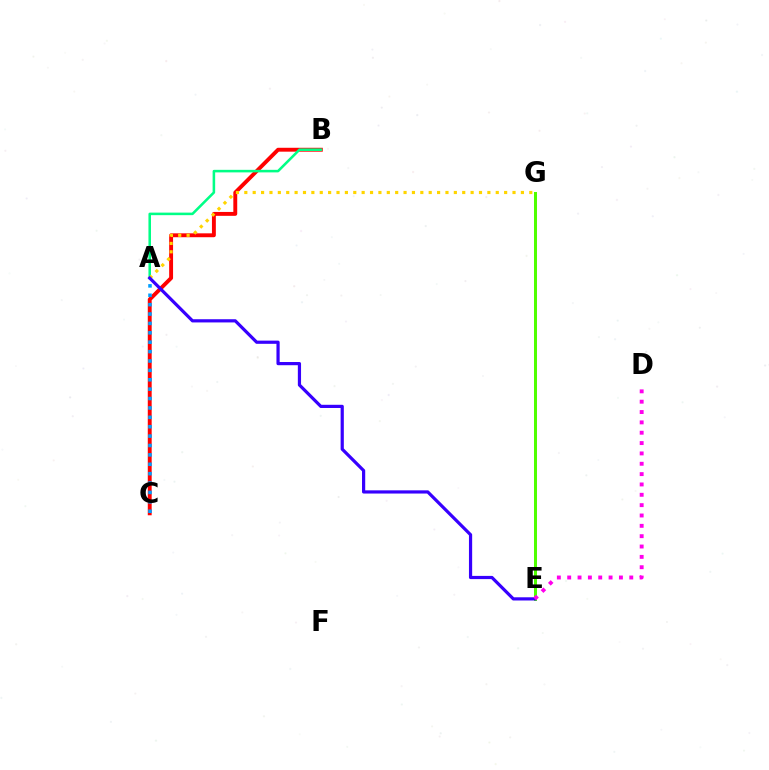{('B', 'C'): [{'color': '#ff0000', 'line_style': 'solid', 'thickness': 2.8}], ('A', 'B'): [{'color': '#00ff86', 'line_style': 'solid', 'thickness': 1.84}], ('A', 'G'): [{'color': '#ffd500', 'line_style': 'dotted', 'thickness': 2.28}], ('A', 'C'): [{'color': '#009eff', 'line_style': 'dotted', 'thickness': 2.55}], ('E', 'G'): [{'color': '#4fff00', 'line_style': 'solid', 'thickness': 2.16}], ('A', 'E'): [{'color': '#3700ff', 'line_style': 'solid', 'thickness': 2.31}], ('D', 'E'): [{'color': '#ff00ed', 'line_style': 'dotted', 'thickness': 2.81}]}